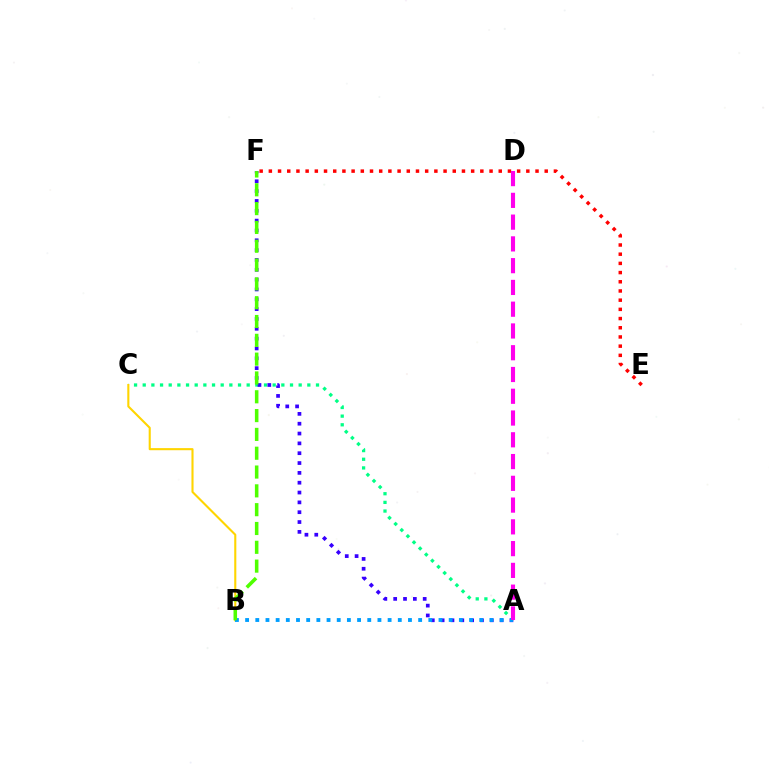{('E', 'F'): [{'color': '#ff0000', 'line_style': 'dotted', 'thickness': 2.5}], ('A', 'C'): [{'color': '#00ff86', 'line_style': 'dotted', 'thickness': 2.35}], ('B', 'C'): [{'color': '#ffd500', 'line_style': 'solid', 'thickness': 1.51}], ('A', 'F'): [{'color': '#3700ff', 'line_style': 'dotted', 'thickness': 2.67}], ('A', 'B'): [{'color': '#009eff', 'line_style': 'dotted', 'thickness': 2.77}], ('B', 'F'): [{'color': '#4fff00', 'line_style': 'dashed', 'thickness': 2.56}], ('A', 'D'): [{'color': '#ff00ed', 'line_style': 'dashed', 'thickness': 2.96}]}